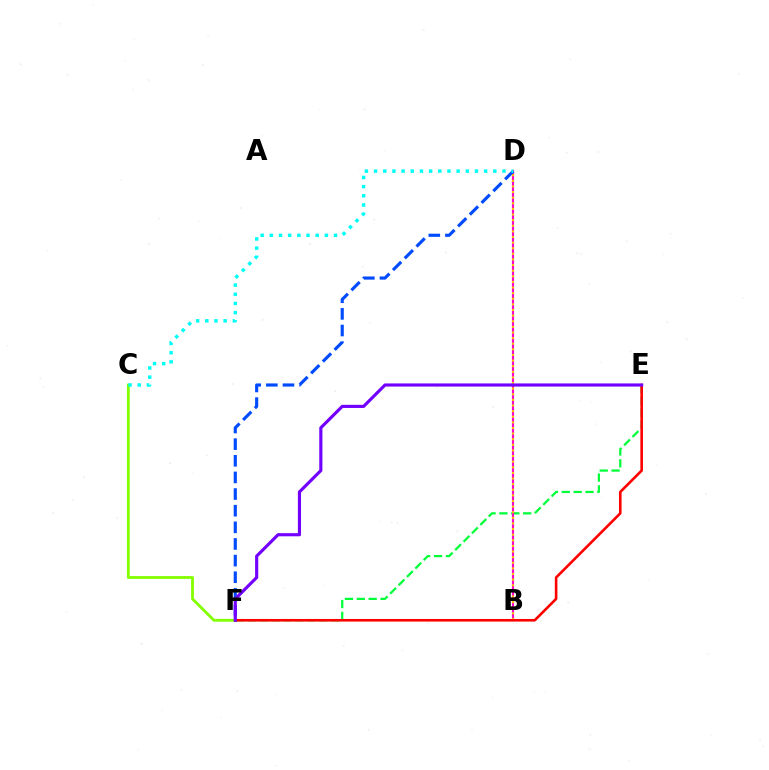{('E', 'F'): [{'color': '#00ff39', 'line_style': 'dashed', 'thickness': 1.61}, {'color': '#ff0000', 'line_style': 'solid', 'thickness': 1.88}, {'color': '#7200ff', 'line_style': 'solid', 'thickness': 2.26}], ('C', 'F'): [{'color': '#84ff00', 'line_style': 'solid', 'thickness': 2.03}], ('B', 'D'): [{'color': '#ff00cf', 'line_style': 'solid', 'thickness': 1.53}, {'color': '#ffbd00', 'line_style': 'dotted', 'thickness': 1.53}], ('D', 'F'): [{'color': '#004bff', 'line_style': 'dashed', 'thickness': 2.26}], ('C', 'D'): [{'color': '#00fff6', 'line_style': 'dotted', 'thickness': 2.49}]}